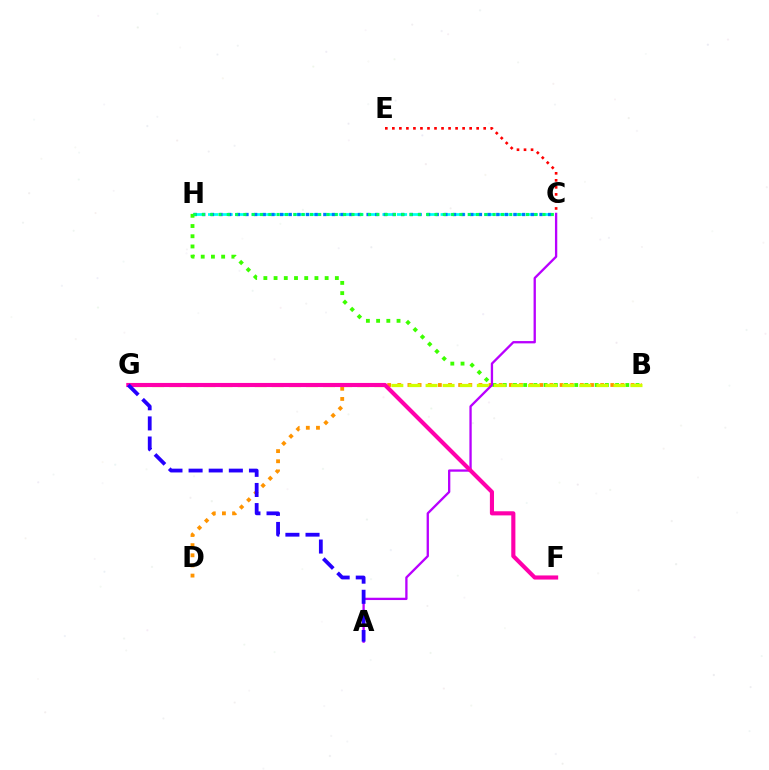{('C', 'H'): [{'color': '#00fff6', 'line_style': 'dashed', 'thickness': 1.97}, {'color': '#0074ff', 'line_style': 'dotted', 'thickness': 2.35}, {'color': '#00ff5c', 'line_style': 'dotted', 'thickness': 2.26}], ('B', 'D'): [{'color': '#ff9400', 'line_style': 'dotted', 'thickness': 2.76}], ('C', 'E'): [{'color': '#ff0000', 'line_style': 'dotted', 'thickness': 1.91}], ('B', 'H'): [{'color': '#3dff00', 'line_style': 'dotted', 'thickness': 2.78}], ('B', 'G'): [{'color': '#d1ff00', 'line_style': 'dashed', 'thickness': 2.32}], ('A', 'C'): [{'color': '#b900ff', 'line_style': 'solid', 'thickness': 1.66}], ('F', 'G'): [{'color': '#ff00ac', 'line_style': 'solid', 'thickness': 2.97}], ('A', 'G'): [{'color': '#2500ff', 'line_style': 'dashed', 'thickness': 2.73}]}